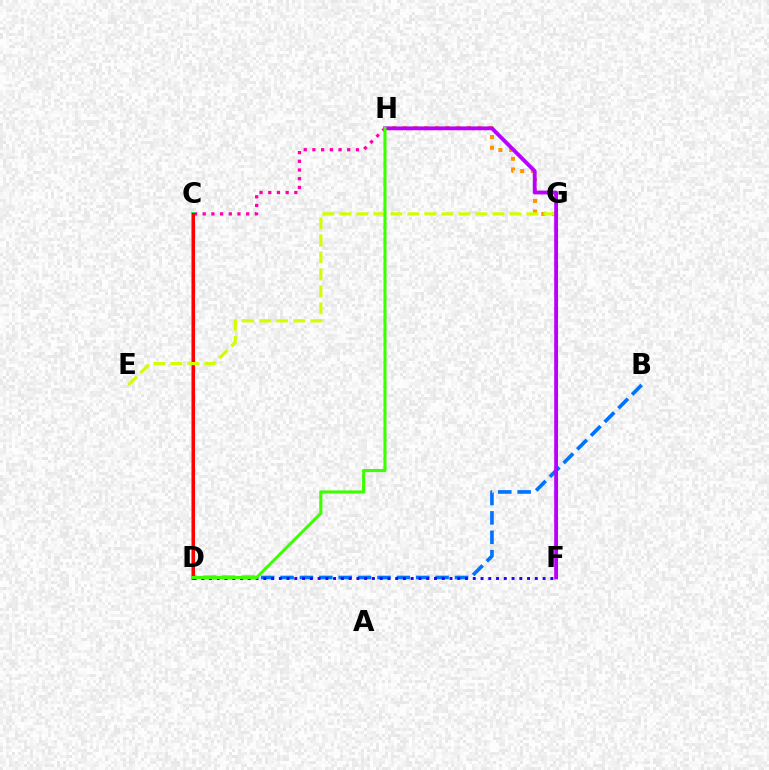{('B', 'D'): [{'color': '#0074ff', 'line_style': 'dashed', 'thickness': 2.63}], ('C', 'D'): [{'color': '#00fff6', 'line_style': 'solid', 'thickness': 2.67}, {'color': '#00ff5c', 'line_style': 'solid', 'thickness': 2.83}, {'color': '#ff0000', 'line_style': 'solid', 'thickness': 2.2}], ('C', 'H'): [{'color': '#ff00ac', 'line_style': 'dotted', 'thickness': 2.36}], ('G', 'H'): [{'color': '#ff9400', 'line_style': 'dotted', 'thickness': 2.9}], ('D', 'F'): [{'color': '#2500ff', 'line_style': 'dotted', 'thickness': 2.11}], ('E', 'G'): [{'color': '#d1ff00', 'line_style': 'dashed', 'thickness': 2.31}], ('F', 'H'): [{'color': '#b900ff', 'line_style': 'solid', 'thickness': 2.76}], ('D', 'H'): [{'color': '#3dff00', 'line_style': 'solid', 'thickness': 2.23}]}